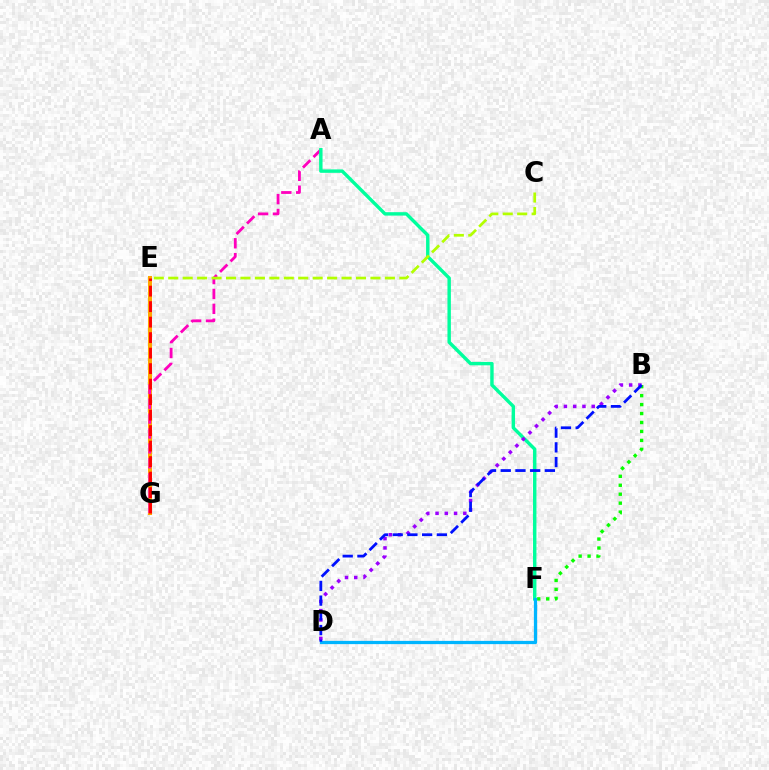{('E', 'G'): [{'color': '#ffa500', 'line_style': 'solid', 'thickness': 2.91}, {'color': '#ff0000', 'line_style': 'dashed', 'thickness': 2.11}], ('B', 'F'): [{'color': '#08ff00', 'line_style': 'dotted', 'thickness': 2.43}], ('A', 'G'): [{'color': '#ff00bd', 'line_style': 'dashed', 'thickness': 2.02}], ('A', 'F'): [{'color': '#00ff9d', 'line_style': 'solid', 'thickness': 2.46}], ('B', 'D'): [{'color': '#9b00ff', 'line_style': 'dotted', 'thickness': 2.52}, {'color': '#0010ff', 'line_style': 'dashed', 'thickness': 2.0}], ('C', 'E'): [{'color': '#b3ff00', 'line_style': 'dashed', 'thickness': 1.96}], ('D', 'F'): [{'color': '#00b5ff', 'line_style': 'solid', 'thickness': 2.34}]}